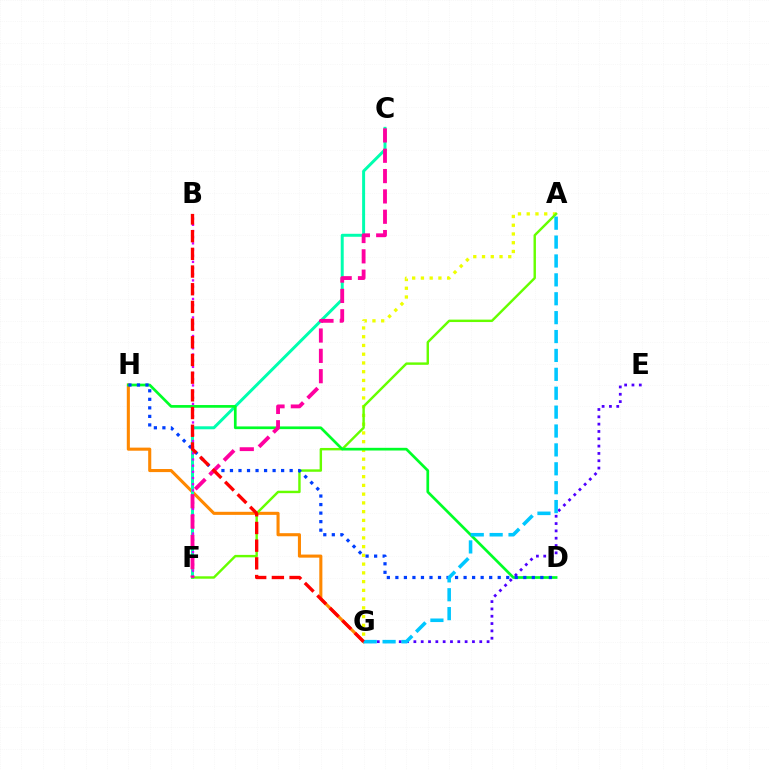{('G', 'H'): [{'color': '#ff8800', 'line_style': 'solid', 'thickness': 2.22}], ('A', 'G'): [{'color': '#eeff00', 'line_style': 'dotted', 'thickness': 2.38}, {'color': '#00c7ff', 'line_style': 'dashed', 'thickness': 2.57}], ('C', 'F'): [{'color': '#00ffaf', 'line_style': 'solid', 'thickness': 2.14}, {'color': '#ff00a0', 'line_style': 'dashed', 'thickness': 2.76}], ('A', 'F'): [{'color': '#66ff00', 'line_style': 'solid', 'thickness': 1.75}], ('E', 'G'): [{'color': '#4f00ff', 'line_style': 'dotted', 'thickness': 1.99}], ('D', 'H'): [{'color': '#00ff27', 'line_style': 'solid', 'thickness': 1.95}, {'color': '#003fff', 'line_style': 'dotted', 'thickness': 2.32}], ('B', 'F'): [{'color': '#d600ff', 'line_style': 'dotted', 'thickness': 1.68}], ('B', 'G'): [{'color': '#ff0000', 'line_style': 'dashed', 'thickness': 2.4}]}